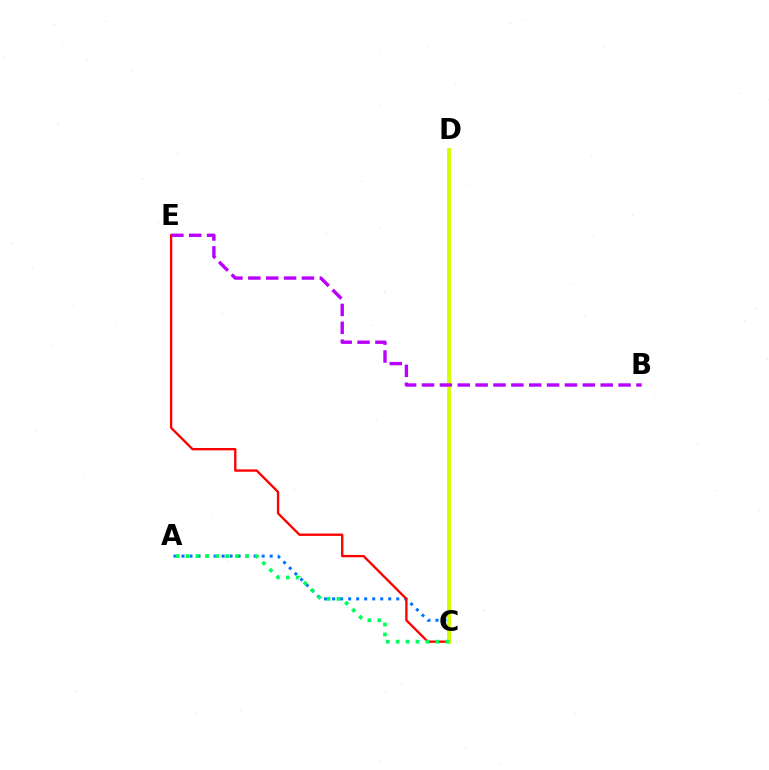{('A', 'C'): [{'color': '#0074ff', 'line_style': 'dotted', 'thickness': 2.18}, {'color': '#00ff5c', 'line_style': 'dotted', 'thickness': 2.7}], ('C', 'E'): [{'color': '#ff0000', 'line_style': 'solid', 'thickness': 1.68}], ('C', 'D'): [{'color': '#d1ff00', 'line_style': 'solid', 'thickness': 2.79}], ('B', 'E'): [{'color': '#b900ff', 'line_style': 'dashed', 'thickness': 2.43}]}